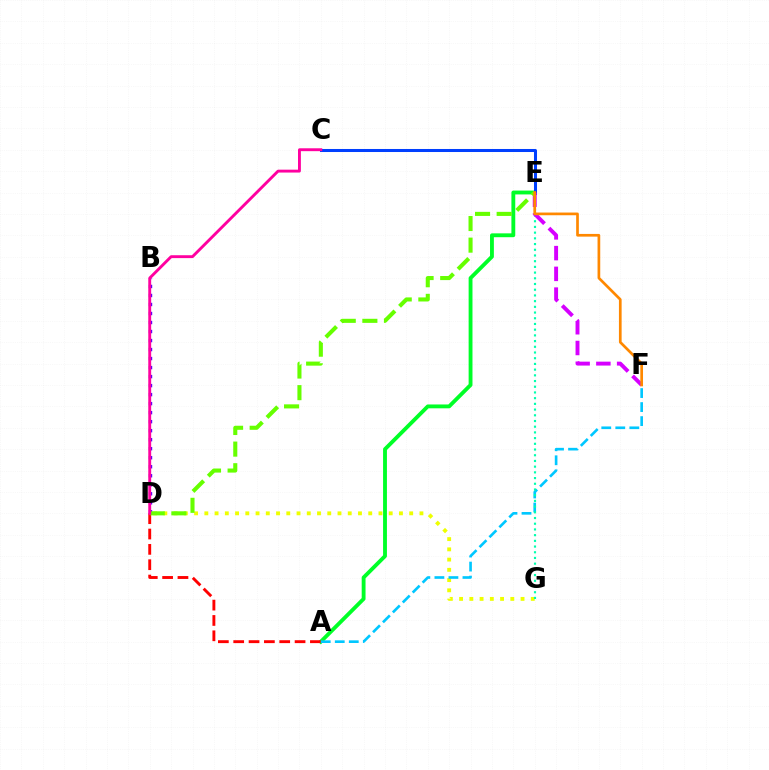{('A', 'E'): [{'color': '#00ff27', 'line_style': 'solid', 'thickness': 2.77}], ('D', 'G'): [{'color': '#eeff00', 'line_style': 'dotted', 'thickness': 2.78}], ('A', 'D'): [{'color': '#ff0000', 'line_style': 'dashed', 'thickness': 2.08}], ('A', 'F'): [{'color': '#00c7ff', 'line_style': 'dashed', 'thickness': 1.91}], ('C', 'E'): [{'color': '#003fff', 'line_style': 'solid', 'thickness': 2.18}], ('E', 'G'): [{'color': '#00ffaf', 'line_style': 'dotted', 'thickness': 1.55}], ('E', 'F'): [{'color': '#d600ff', 'line_style': 'dashed', 'thickness': 2.82}, {'color': '#ff8800', 'line_style': 'solid', 'thickness': 1.94}], ('B', 'D'): [{'color': '#4f00ff', 'line_style': 'dotted', 'thickness': 2.45}], ('D', 'E'): [{'color': '#66ff00', 'line_style': 'dashed', 'thickness': 2.94}], ('C', 'D'): [{'color': '#ff00a0', 'line_style': 'solid', 'thickness': 2.08}]}